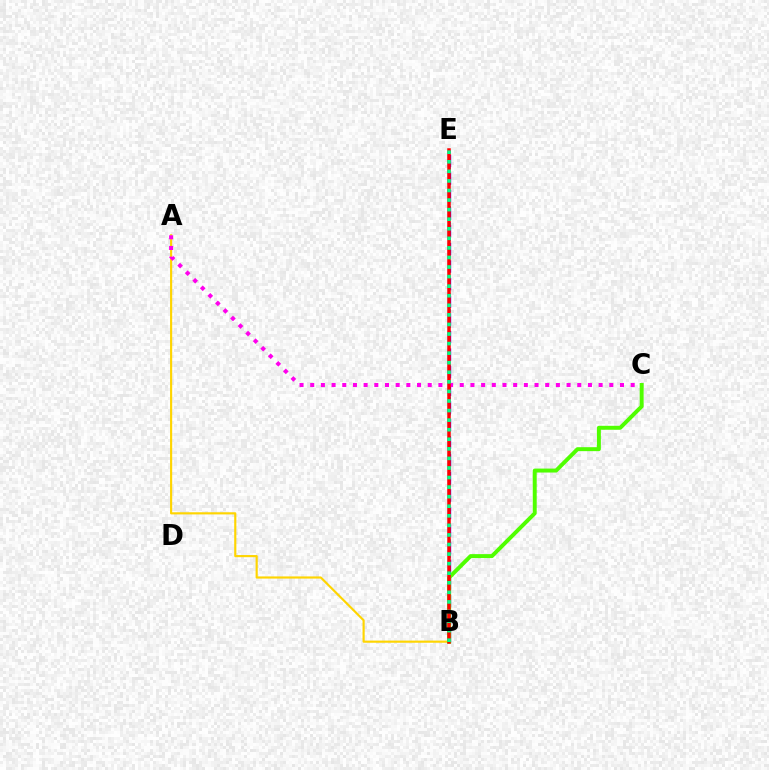{('B', 'E'): [{'color': '#009eff', 'line_style': 'dotted', 'thickness': 2.16}, {'color': '#3700ff', 'line_style': 'dashed', 'thickness': 2.39}, {'color': '#ff0000', 'line_style': 'solid', 'thickness': 2.52}, {'color': '#00ff86', 'line_style': 'dotted', 'thickness': 2.6}], ('A', 'B'): [{'color': '#ffd500', 'line_style': 'solid', 'thickness': 1.55}], ('A', 'C'): [{'color': '#ff00ed', 'line_style': 'dotted', 'thickness': 2.9}], ('B', 'C'): [{'color': '#4fff00', 'line_style': 'solid', 'thickness': 2.85}]}